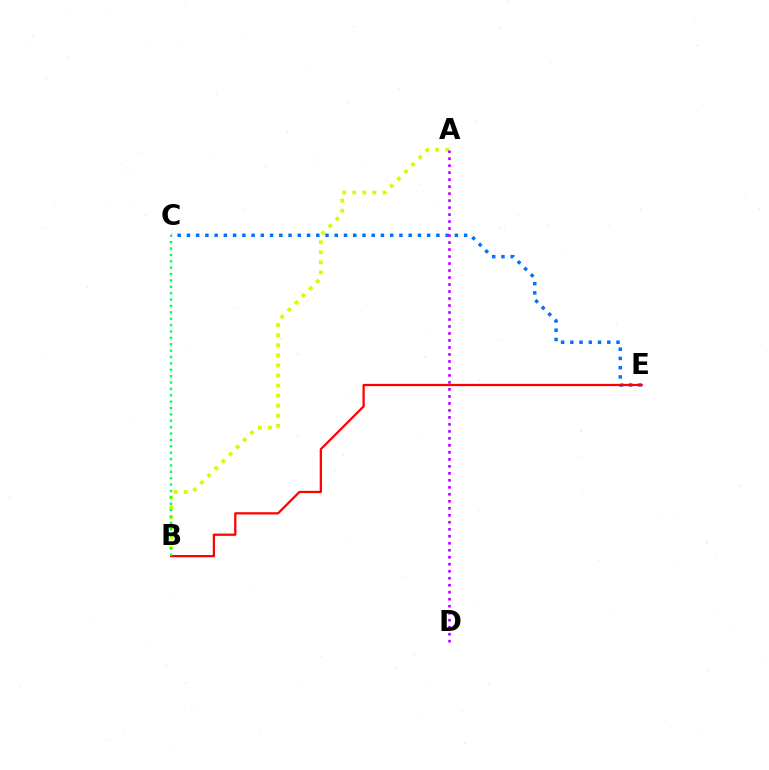{('C', 'E'): [{'color': '#0074ff', 'line_style': 'dotted', 'thickness': 2.51}], ('A', 'B'): [{'color': '#d1ff00', 'line_style': 'dotted', 'thickness': 2.74}], ('A', 'D'): [{'color': '#b900ff', 'line_style': 'dotted', 'thickness': 1.9}], ('B', 'E'): [{'color': '#ff0000', 'line_style': 'solid', 'thickness': 1.62}], ('B', 'C'): [{'color': '#00ff5c', 'line_style': 'dotted', 'thickness': 1.73}]}